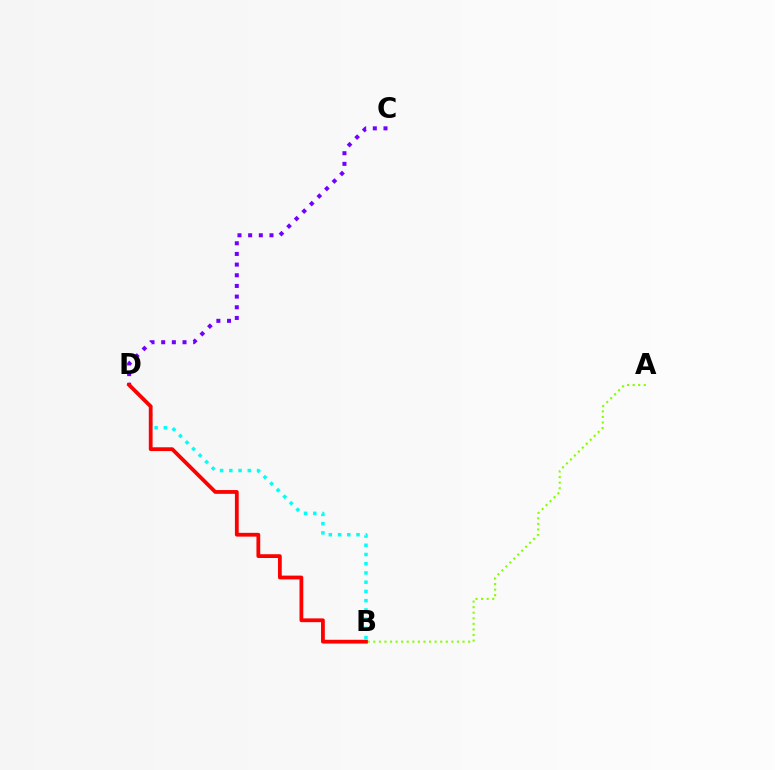{('C', 'D'): [{'color': '#7200ff', 'line_style': 'dotted', 'thickness': 2.9}], ('B', 'D'): [{'color': '#00fff6', 'line_style': 'dotted', 'thickness': 2.51}, {'color': '#ff0000', 'line_style': 'solid', 'thickness': 2.72}], ('A', 'B'): [{'color': '#84ff00', 'line_style': 'dotted', 'thickness': 1.52}]}